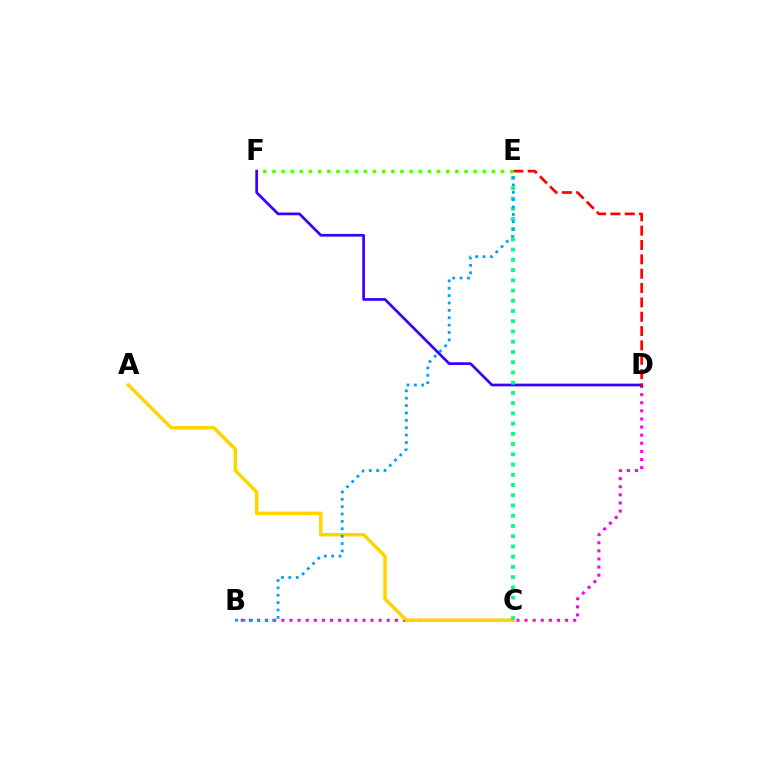{('B', 'D'): [{'color': '#ff00ed', 'line_style': 'dotted', 'thickness': 2.2}], ('A', 'C'): [{'color': '#ffd500', 'line_style': 'solid', 'thickness': 2.52}], ('D', 'F'): [{'color': '#3700ff', 'line_style': 'solid', 'thickness': 1.95}], ('C', 'E'): [{'color': '#00ff86', 'line_style': 'dotted', 'thickness': 2.78}], ('D', 'E'): [{'color': '#ff0000', 'line_style': 'dashed', 'thickness': 1.95}], ('E', 'F'): [{'color': '#4fff00', 'line_style': 'dotted', 'thickness': 2.48}], ('B', 'E'): [{'color': '#009eff', 'line_style': 'dotted', 'thickness': 2.0}]}